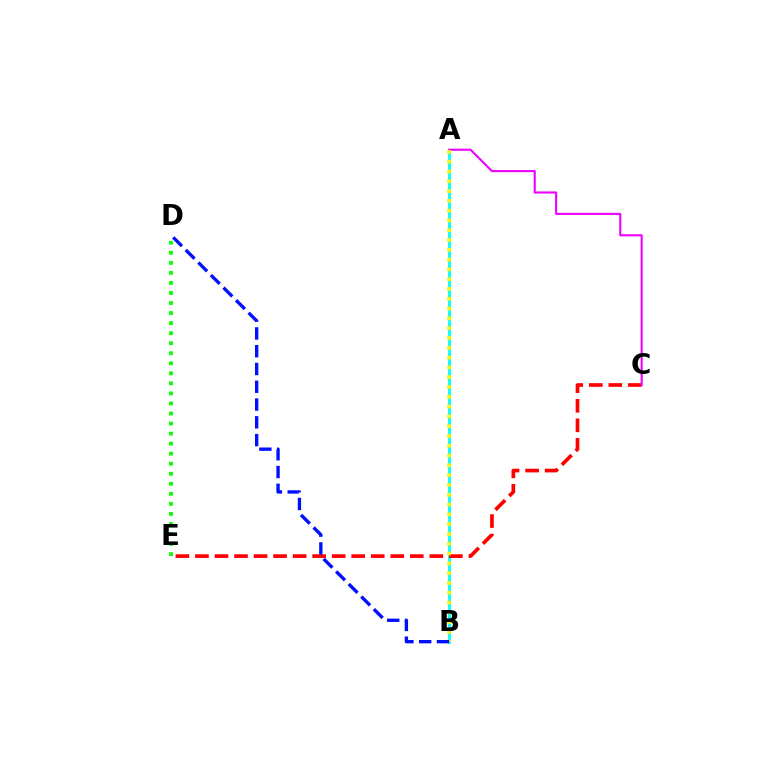{('A', 'B'): [{'color': '#00fff6', 'line_style': 'solid', 'thickness': 2.0}, {'color': '#fcf500', 'line_style': 'dotted', 'thickness': 2.66}], ('C', 'E'): [{'color': '#ff0000', 'line_style': 'dashed', 'thickness': 2.65}], ('A', 'C'): [{'color': '#ee00ff', 'line_style': 'solid', 'thickness': 1.51}], ('D', 'E'): [{'color': '#08ff00', 'line_style': 'dotted', 'thickness': 2.73}], ('B', 'D'): [{'color': '#0010ff', 'line_style': 'dashed', 'thickness': 2.41}]}